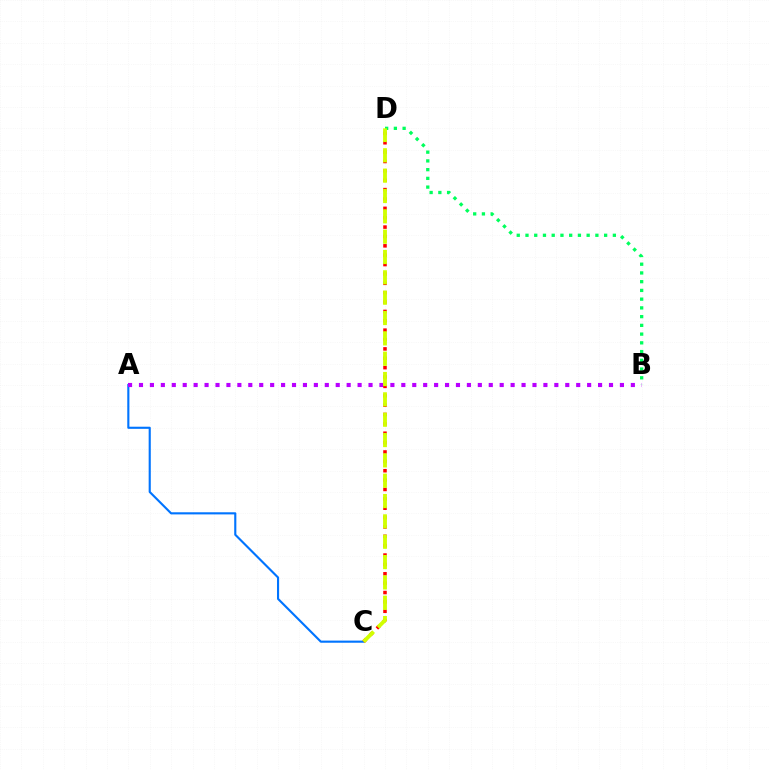{('A', 'C'): [{'color': '#0074ff', 'line_style': 'solid', 'thickness': 1.53}], ('A', 'B'): [{'color': '#b900ff', 'line_style': 'dotted', 'thickness': 2.97}], ('B', 'D'): [{'color': '#00ff5c', 'line_style': 'dotted', 'thickness': 2.37}], ('C', 'D'): [{'color': '#ff0000', 'line_style': 'dotted', 'thickness': 2.55}, {'color': '#d1ff00', 'line_style': 'dashed', 'thickness': 2.76}]}